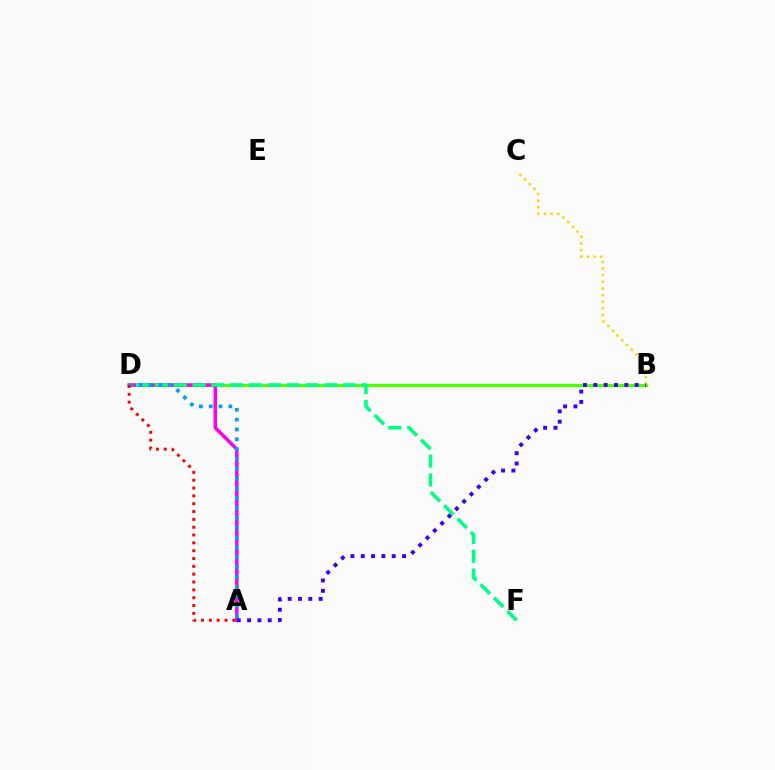{('B', 'D'): [{'color': '#4fff00', 'line_style': 'solid', 'thickness': 2.32}], ('A', 'D'): [{'color': '#ff00ed', 'line_style': 'solid', 'thickness': 2.52}, {'color': '#009eff', 'line_style': 'dotted', 'thickness': 2.67}, {'color': '#ff0000', 'line_style': 'dotted', 'thickness': 2.13}], ('B', 'C'): [{'color': '#ffd500', 'line_style': 'dotted', 'thickness': 1.81}], ('A', 'B'): [{'color': '#3700ff', 'line_style': 'dotted', 'thickness': 2.81}], ('D', 'F'): [{'color': '#00ff86', 'line_style': 'dashed', 'thickness': 2.56}]}